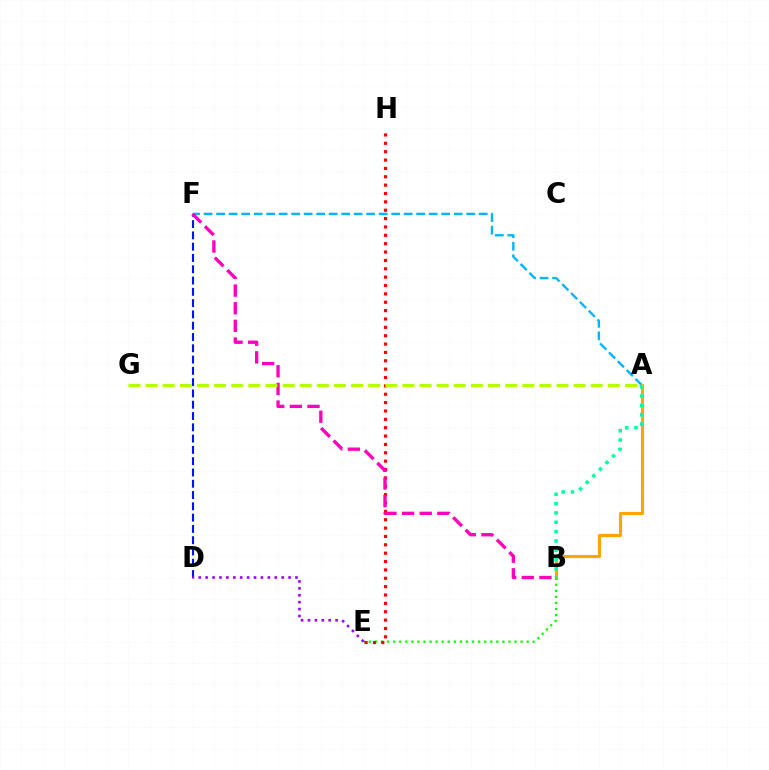{('D', 'F'): [{'color': '#0010ff', 'line_style': 'dashed', 'thickness': 1.53}], ('A', 'F'): [{'color': '#00b5ff', 'line_style': 'dashed', 'thickness': 1.7}], ('A', 'B'): [{'color': '#ffa500', 'line_style': 'solid', 'thickness': 2.24}, {'color': '#00ff9d', 'line_style': 'dotted', 'thickness': 2.54}], ('B', 'E'): [{'color': '#08ff00', 'line_style': 'dotted', 'thickness': 1.65}], ('E', 'H'): [{'color': '#ff0000', 'line_style': 'dotted', 'thickness': 2.27}], ('B', 'F'): [{'color': '#ff00bd', 'line_style': 'dashed', 'thickness': 2.4}], ('A', 'G'): [{'color': '#b3ff00', 'line_style': 'dashed', 'thickness': 2.33}], ('D', 'E'): [{'color': '#9b00ff', 'line_style': 'dotted', 'thickness': 1.88}]}